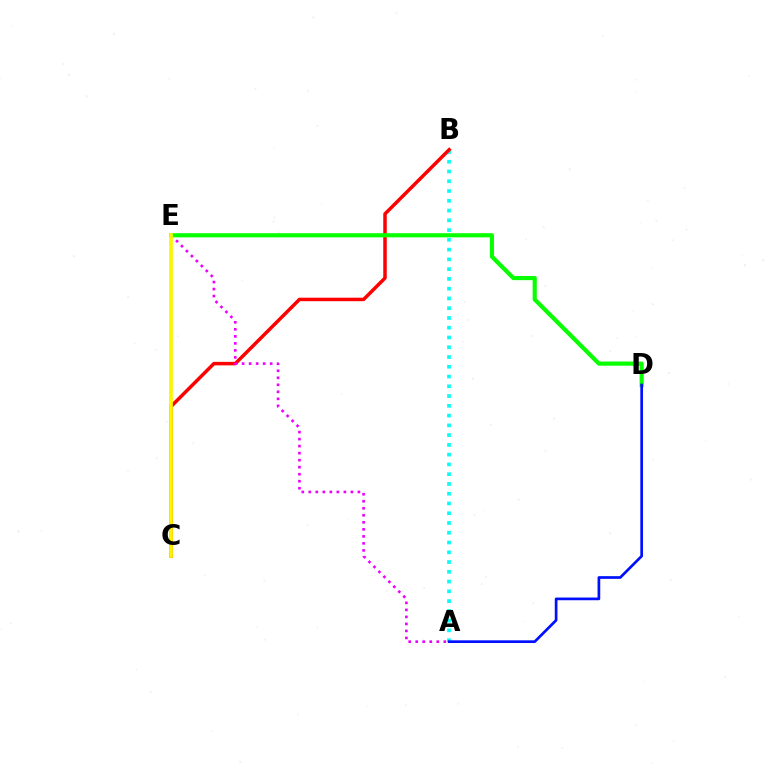{('A', 'B'): [{'color': '#00fff6', 'line_style': 'dotted', 'thickness': 2.65}], ('B', 'C'): [{'color': '#ff0000', 'line_style': 'solid', 'thickness': 2.51}], ('A', 'E'): [{'color': '#ee00ff', 'line_style': 'dotted', 'thickness': 1.91}], ('D', 'E'): [{'color': '#08ff00', 'line_style': 'solid', 'thickness': 3.0}], ('C', 'E'): [{'color': '#fcf500', 'line_style': 'solid', 'thickness': 2.66}], ('A', 'D'): [{'color': '#0010ff', 'line_style': 'solid', 'thickness': 1.95}]}